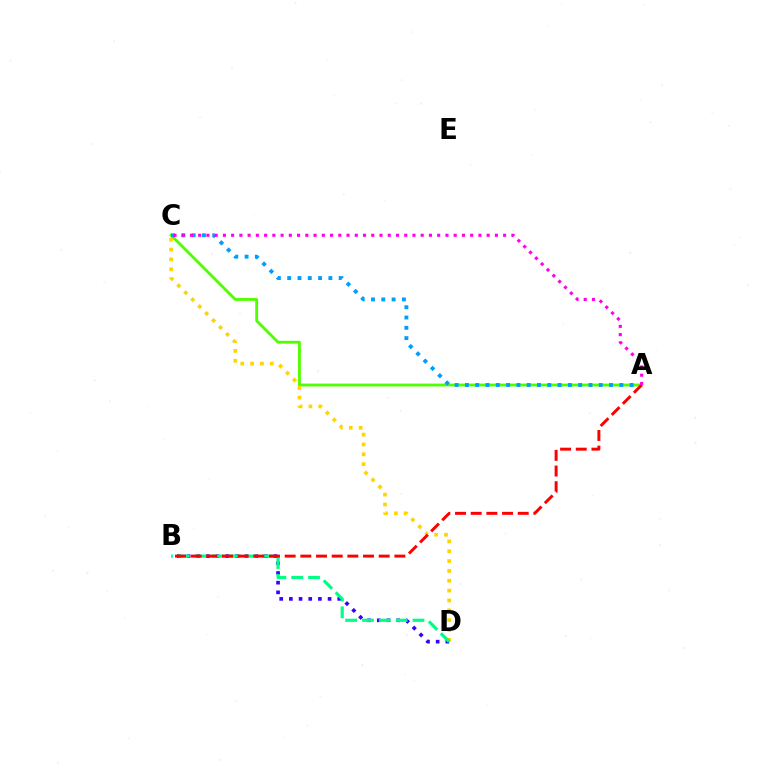{('A', 'C'): [{'color': '#4fff00', 'line_style': 'solid', 'thickness': 2.03}, {'color': '#009eff', 'line_style': 'dotted', 'thickness': 2.8}, {'color': '#ff00ed', 'line_style': 'dotted', 'thickness': 2.24}], ('C', 'D'): [{'color': '#ffd500', 'line_style': 'dotted', 'thickness': 2.67}], ('B', 'D'): [{'color': '#3700ff', 'line_style': 'dotted', 'thickness': 2.63}, {'color': '#00ff86', 'line_style': 'dashed', 'thickness': 2.29}], ('A', 'B'): [{'color': '#ff0000', 'line_style': 'dashed', 'thickness': 2.13}]}